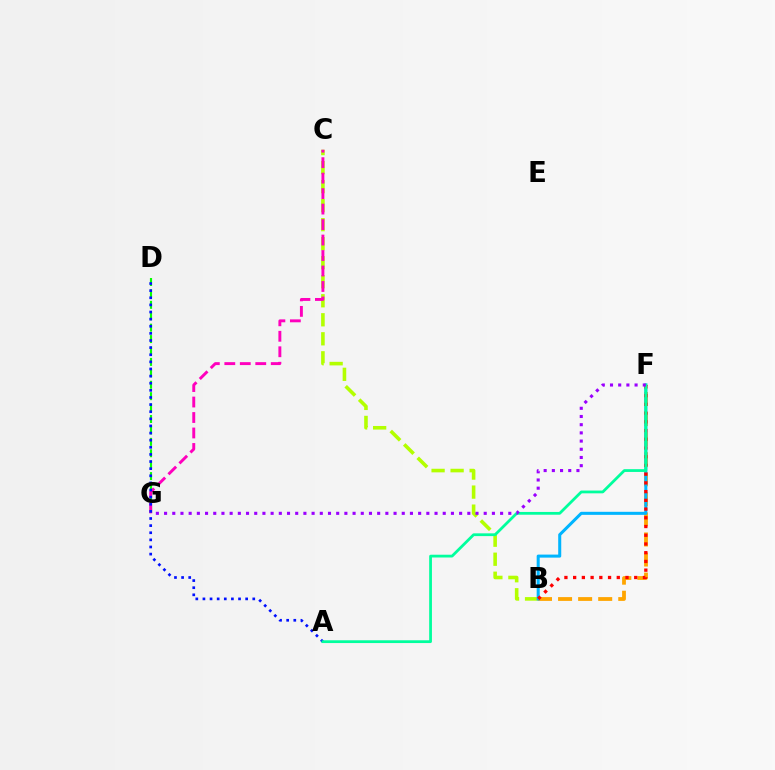{('B', 'C'): [{'color': '#b3ff00', 'line_style': 'dashed', 'thickness': 2.58}], ('D', 'G'): [{'color': '#08ff00', 'line_style': 'dashed', 'thickness': 1.55}], ('B', 'F'): [{'color': '#ffa500', 'line_style': 'dashed', 'thickness': 2.73}, {'color': '#00b5ff', 'line_style': 'solid', 'thickness': 2.19}, {'color': '#ff0000', 'line_style': 'dotted', 'thickness': 2.37}], ('C', 'G'): [{'color': '#ff00bd', 'line_style': 'dashed', 'thickness': 2.1}], ('A', 'D'): [{'color': '#0010ff', 'line_style': 'dotted', 'thickness': 1.93}], ('A', 'F'): [{'color': '#00ff9d', 'line_style': 'solid', 'thickness': 2.0}], ('F', 'G'): [{'color': '#9b00ff', 'line_style': 'dotted', 'thickness': 2.23}]}